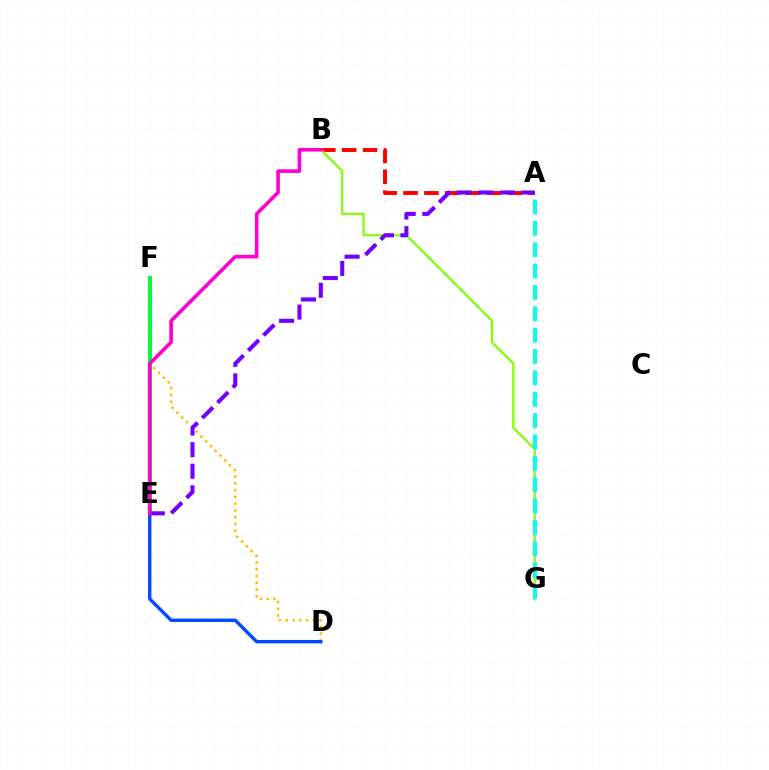{('A', 'B'): [{'color': '#ff0000', 'line_style': 'dashed', 'thickness': 2.84}], ('D', 'F'): [{'color': '#ffbd00', 'line_style': 'dotted', 'thickness': 1.84}], ('D', 'E'): [{'color': '#004bff', 'line_style': 'solid', 'thickness': 2.44}], ('E', 'F'): [{'color': '#00ff39', 'line_style': 'solid', 'thickness': 2.93}], ('B', 'G'): [{'color': '#84ff00', 'line_style': 'solid', 'thickness': 1.63}], ('A', 'E'): [{'color': '#7200ff', 'line_style': 'dashed', 'thickness': 2.93}], ('B', 'E'): [{'color': '#ff00cf', 'line_style': 'solid', 'thickness': 2.59}], ('A', 'G'): [{'color': '#00fff6', 'line_style': 'dashed', 'thickness': 2.9}]}